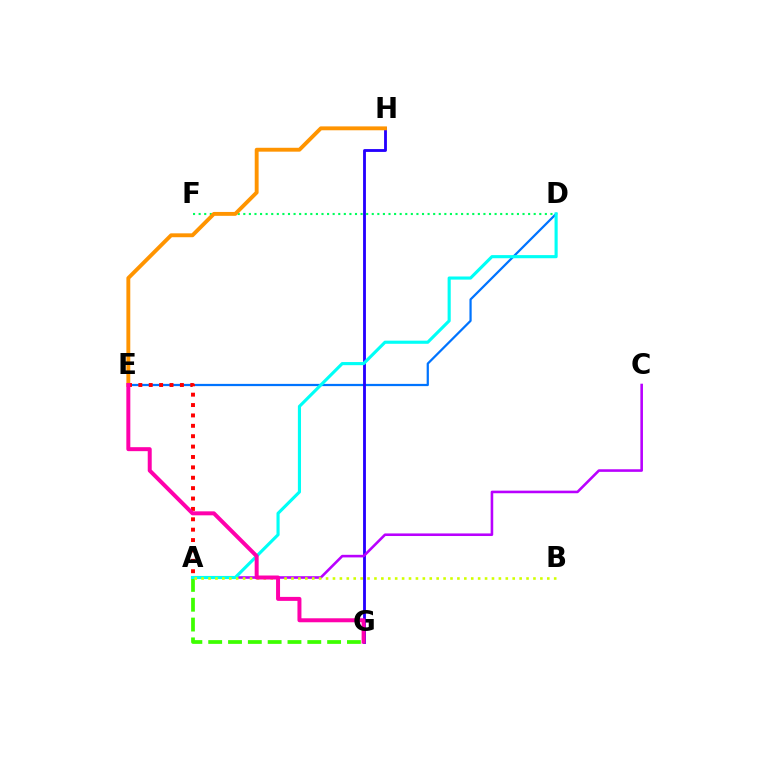{('A', 'G'): [{'color': '#3dff00', 'line_style': 'dashed', 'thickness': 2.69}], ('D', 'E'): [{'color': '#0074ff', 'line_style': 'solid', 'thickness': 1.61}], ('D', 'F'): [{'color': '#00ff5c', 'line_style': 'dotted', 'thickness': 1.52}], ('G', 'H'): [{'color': '#2500ff', 'line_style': 'solid', 'thickness': 2.04}], ('A', 'C'): [{'color': '#b900ff', 'line_style': 'solid', 'thickness': 1.86}], ('A', 'D'): [{'color': '#00fff6', 'line_style': 'solid', 'thickness': 2.25}], ('A', 'B'): [{'color': '#d1ff00', 'line_style': 'dotted', 'thickness': 1.88}], ('E', 'H'): [{'color': '#ff9400', 'line_style': 'solid', 'thickness': 2.8}], ('A', 'E'): [{'color': '#ff0000', 'line_style': 'dotted', 'thickness': 2.82}], ('E', 'G'): [{'color': '#ff00ac', 'line_style': 'solid', 'thickness': 2.87}]}